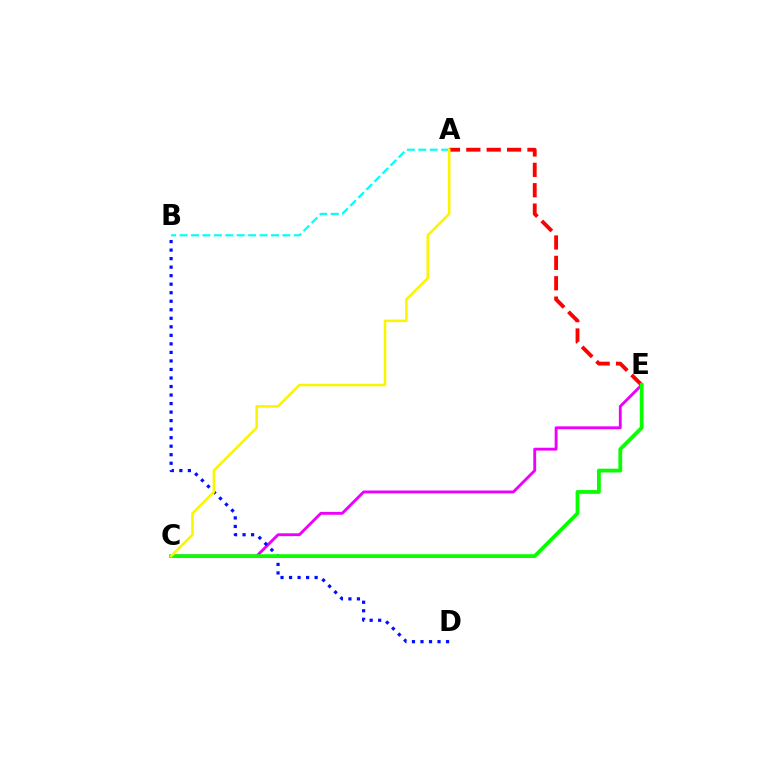{('C', 'E'): [{'color': '#ee00ff', 'line_style': 'solid', 'thickness': 2.07}, {'color': '#08ff00', 'line_style': 'solid', 'thickness': 2.73}], ('B', 'D'): [{'color': '#0010ff', 'line_style': 'dotted', 'thickness': 2.32}], ('A', 'E'): [{'color': '#ff0000', 'line_style': 'dashed', 'thickness': 2.77}], ('A', 'B'): [{'color': '#00fff6', 'line_style': 'dashed', 'thickness': 1.55}], ('A', 'C'): [{'color': '#fcf500', 'line_style': 'solid', 'thickness': 1.86}]}